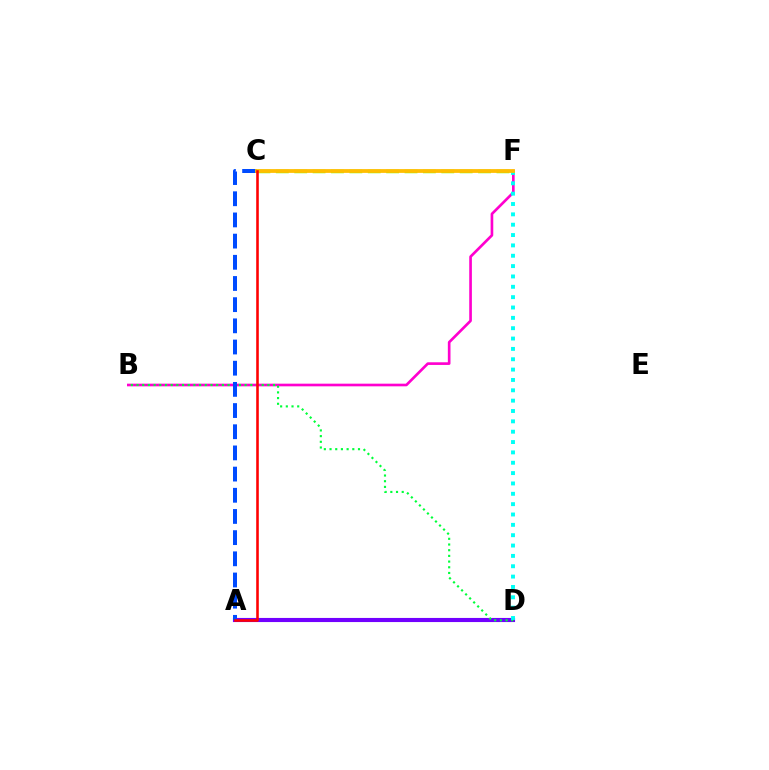{('C', 'F'): [{'color': '#84ff00', 'line_style': 'dashed', 'thickness': 2.5}, {'color': '#ffbd00', 'line_style': 'solid', 'thickness': 2.72}], ('A', 'D'): [{'color': '#7200ff', 'line_style': 'solid', 'thickness': 2.97}], ('B', 'F'): [{'color': '#ff00cf', 'line_style': 'solid', 'thickness': 1.91}], ('B', 'D'): [{'color': '#00ff39', 'line_style': 'dotted', 'thickness': 1.55}], ('A', 'C'): [{'color': '#004bff', 'line_style': 'dashed', 'thickness': 2.88}, {'color': '#ff0000', 'line_style': 'solid', 'thickness': 1.86}], ('D', 'F'): [{'color': '#00fff6', 'line_style': 'dotted', 'thickness': 2.81}]}